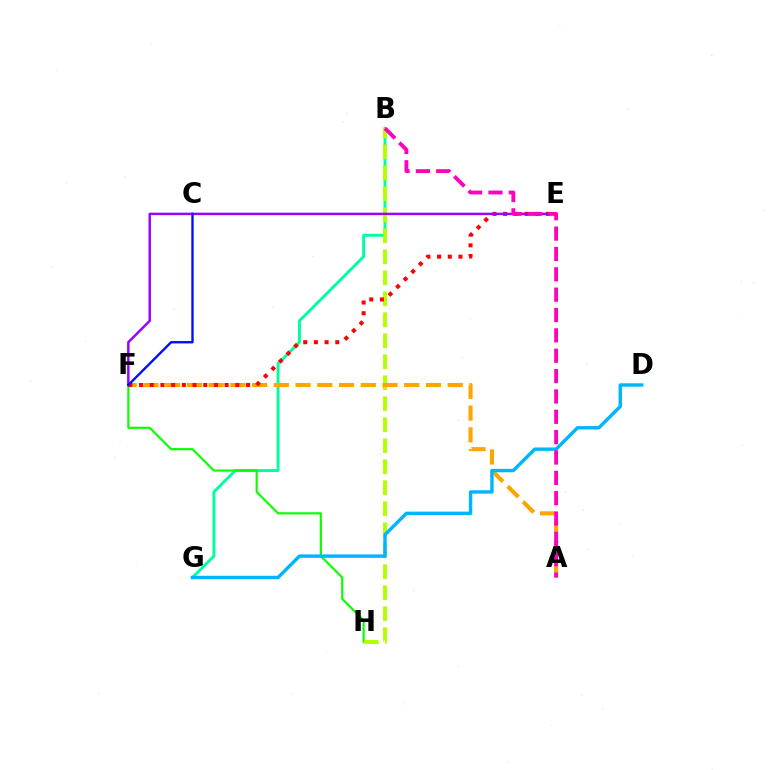{('B', 'G'): [{'color': '#00ff9d', 'line_style': 'solid', 'thickness': 2.1}], ('F', 'H'): [{'color': '#08ff00', 'line_style': 'solid', 'thickness': 1.55}], ('B', 'H'): [{'color': '#b3ff00', 'line_style': 'dashed', 'thickness': 2.85}], ('A', 'F'): [{'color': '#ffa500', 'line_style': 'dashed', 'thickness': 2.95}], ('E', 'F'): [{'color': '#ff0000', 'line_style': 'dotted', 'thickness': 2.91}, {'color': '#9b00ff', 'line_style': 'solid', 'thickness': 1.76}], ('D', 'G'): [{'color': '#00b5ff', 'line_style': 'solid', 'thickness': 2.46}], ('A', 'B'): [{'color': '#ff00bd', 'line_style': 'dashed', 'thickness': 2.76}], ('C', 'F'): [{'color': '#0010ff', 'line_style': 'solid', 'thickness': 1.72}]}